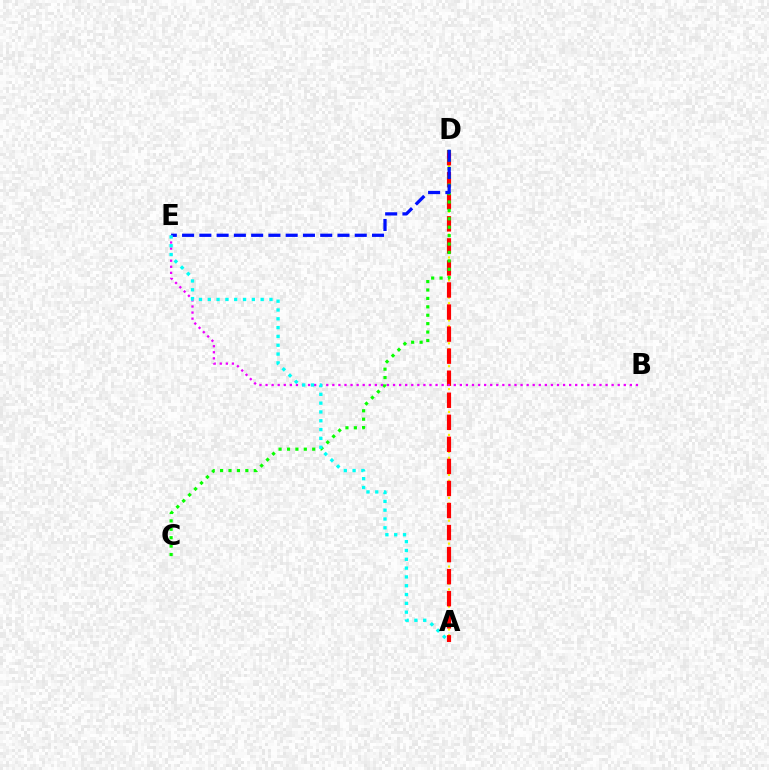{('A', 'D'): [{'color': '#fcf500', 'line_style': 'dotted', 'thickness': 1.55}, {'color': '#ff0000', 'line_style': 'dashed', 'thickness': 3.0}], ('C', 'D'): [{'color': '#08ff00', 'line_style': 'dotted', 'thickness': 2.29}], ('D', 'E'): [{'color': '#0010ff', 'line_style': 'dashed', 'thickness': 2.35}], ('B', 'E'): [{'color': '#ee00ff', 'line_style': 'dotted', 'thickness': 1.65}], ('A', 'E'): [{'color': '#00fff6', 'line_style': 'dotted', 'thickness': 2.39}]}